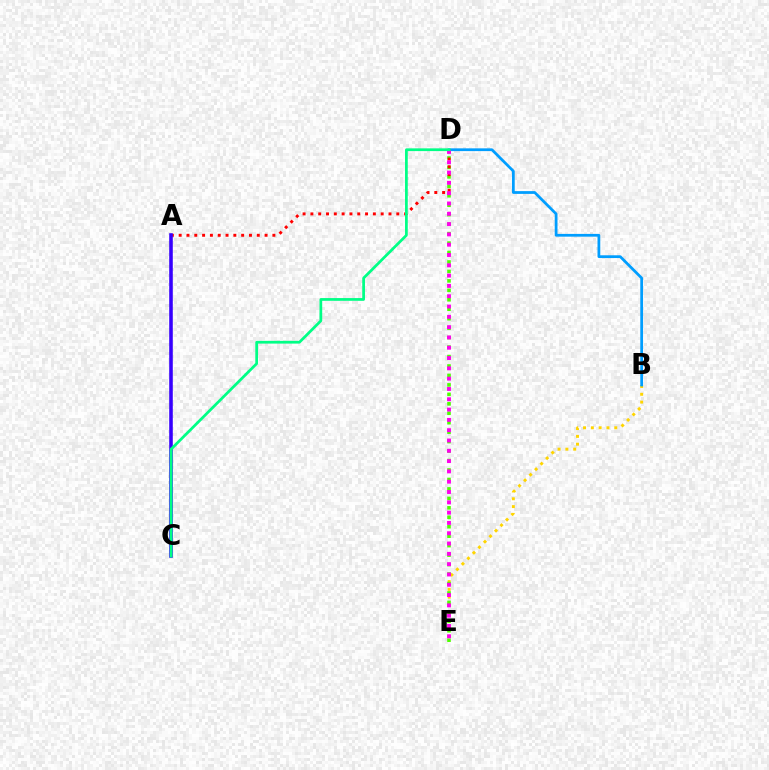{('B', 'E'): [{'color': '#ffd500', 'line_style': 'dotted', 'thickness': 2.12}], ('B', 'D'): [{'color': '#009eff', 'line_style': 'solid', 'thickness': 1.99}], ('D', 'E'): [{'color': '#4fff00', 'line_style': 'dotted', 'thickness': 2.57}, {'color': '#ff00ed', 'line_style': 'dotted', 'thickness': 2.8}], ('A', 'D'): [{'color': '#ff0000', 'line_style': 'dotted', 'thickness': 2.12}], ('A', 'C'): [{'color': '#3700ff', 'line_style': 'solid', 'thickness': 2.57}], ('C', 'D'): [{'color': '#00ff86', 'line_style': 'solid', 'thickness': 1.97}]}